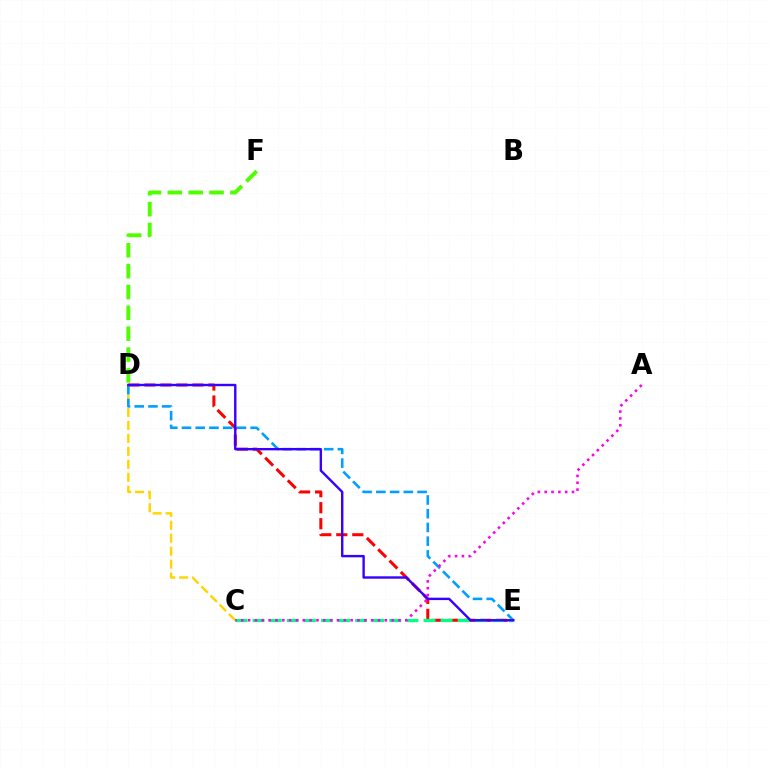{('C', 'D'): [{'color': '#ffd500', 'line_style': 'dashed', 'thickness': 1.76}], ('D', 'E'): [{'color': '#ff0000', 'line_style': 'dashed', 'thickness': 2.17}, {'color': '#009eff', 'line_style': 'dashed', 'thickness': 1.87}, {'color': '#3700ff', 'line_style': 'solid', 'thickness': 1.73}], ('C', 'E'): [{'color': '#00ff86', 'line_style': 'dashed', 'thickness': 2.32}], ('D', 'F'): [{'color': '#4fff00', 'line_style': 'dashed', 'thickness': 2.83}], ('A', 'C'): [{'color': '#ff00ed', 'line_style': 'dotted', 'thickness': 1.86}]}